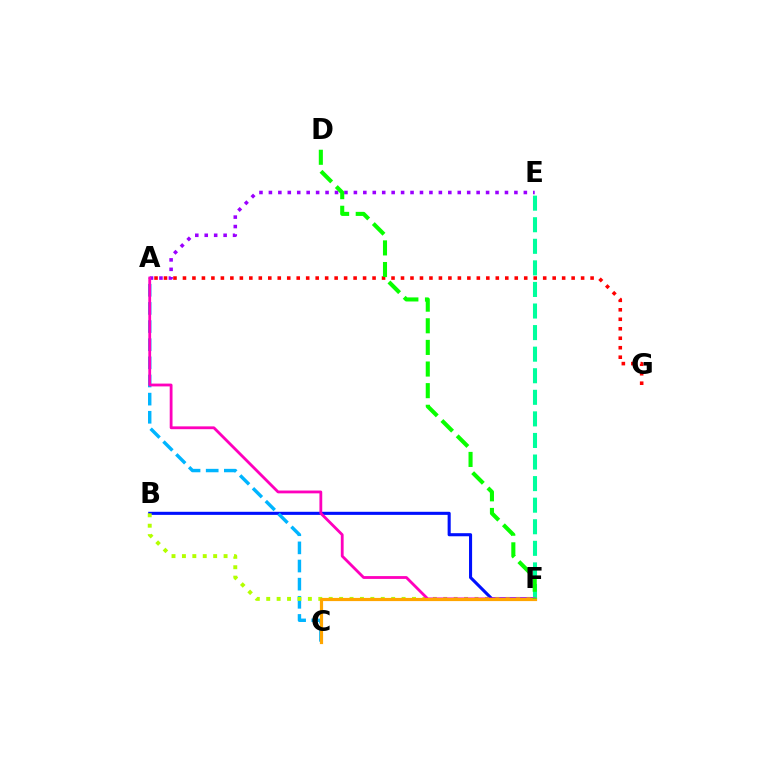{('B', 'F'): [{'color': '#0010ff', 'line_style': 'solid', 'thickness': 2.22}, {'color': '#b3ff00', 'line_style': 'dotted', 'thickness': 2.83}], ('A', 'C'): [{'color': '#00b5ff', 'line_style': 'dashed', 'thickness': 2.46}], ('A', 'G'): [{'color': '#ff0000', 'line_style': 'dotted', 'thickness': 2.58}], ('A', 'E'): [{'color': '#9b00ff', 'line_style': 'dotted', 'thickness': 2.57}], ('E', 'F'): [{'color': '#00ff9d', 'line_style': 'dashed', 'thickness': 2.93}], ('A', 'F'): [{'color': '#ff00bd', 'line_style': 'solid', 'thickness': 2.02}], ('C', 'F'): [{'color': '#ffa500', 'line_style': 'solid', 'thickness': 2.29}], ('D', 'F'): [{'color': '#08ff00', 'line_style': 'dashed', 'thickness': 2.94}]}